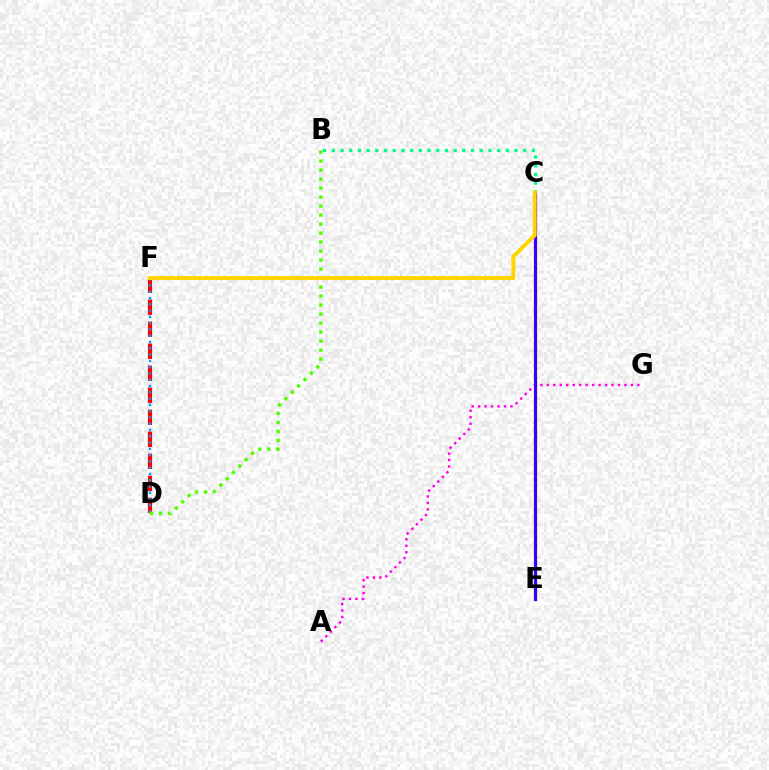{('A', 'G'): [{'color': '#ff00ed', 'line_style': 'dotted', 'thickness': 1.76}], ('C', 'E'): [{'color': '#3700ff', 'line_style': 'solid', 'thickness': 2.29}], ('D', 'F'): [{'color': '#ff0000', 'line_style': 'dashed', 'thickness': 2.99}, {'color': '#009eff', 'line_style': 'dotted', 'thickness': 1.71}], ('B', 'C'): [{'color': '#00ff86', 'line_style': 'dotted', 'thickness': 2.36}], ('B', 'D'): [{'color': '#4fff00', 'line_style': 'dotted', 'thickness': 2.45}], ('C', 'F'): [{'color': '#ffd500', 'line_style': 'solid', 'thickness': 2.85}]}